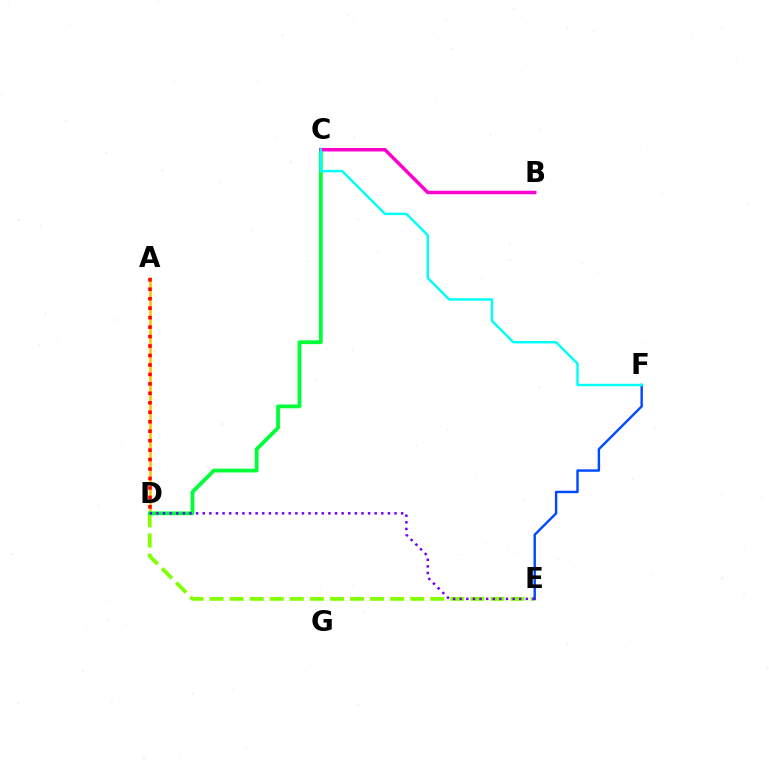{('D', 'E'): [{'color': '#84ff00', 'line_style': 'dashed', 'thickness': 2.73}, {'color': '#7200ff', 'line_style': 'dotted', 'thickness': 1.8}], ('A', 'D'): [{'color': '#ffbd00', 'line_style': 'solid', 'thickness': 1.86}, {'color': '#ff0000', 'line_style': 'dotted', 'thickness': 2.57}], ('C', 'D'): [{'color': '#00ff39', 'line_style': 'solid', 'thickness': 2.73}], ('E', 'F'): [{'color': '#004bff', 'line_style': 'solid', 'thickness': 1.74}], ('B', 'C'): [{'color': '#ff00cf', 'line_style': 'solid', 'thickness': 2.5}], ('C', 'F'): [{'color': '#00fff6', 'line_style': 'solid', 'thickness': 1.75}]}